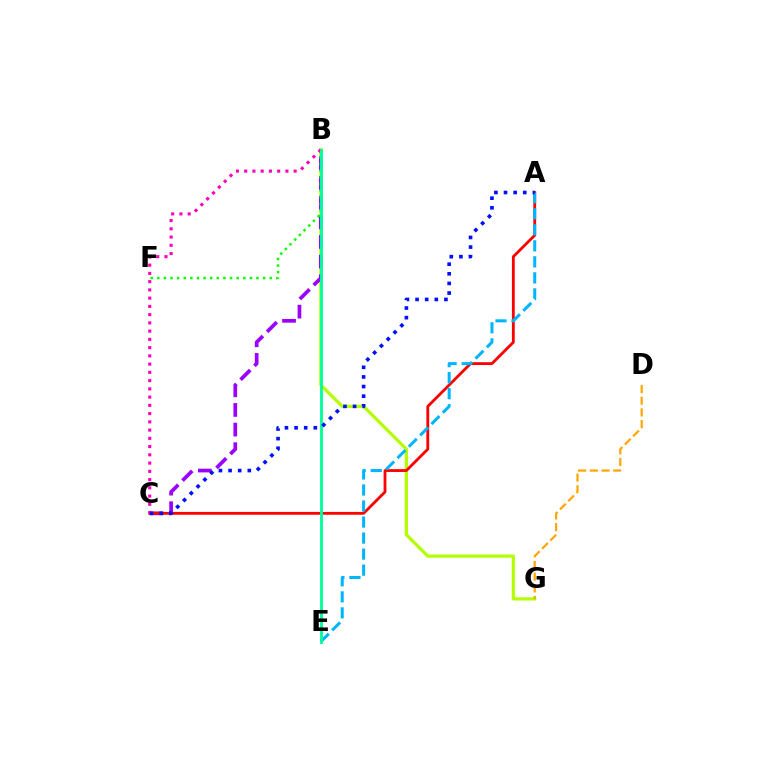{('B', 'G'): [{'color': '#b3ff00', 'line_style': 'solid', 'thickness': 2.31}], ('B', 'C'): [{'color': '#9b00ff', 'line_style': 'dashed', 'thickness': 2.67}, {'color': '#ff00bd', 'line_style': 'dotted', 'thickness': 2.24}], ('B', 'F'): [{'color': '#08ff00', 'line_style': 'dotted', 'thickness': 1.8}], ('A', 'C'): [{'color': '#ff0000', 'line_style': 'solid', 'thickness': 2.03}, {'color': '#0010ff', 'line_style': 'dotted', 'thickness': 2.62}], ('A', 'E'): [{'color': '#00b5ff', 'line_style': 'dashed', 'thickness': 2.18}], ('B', 'E'): [{'color': '#00ff9d', 'line_style': 'solid', 'thickness': 2.05}], ('D', 'G'): [{'color': '#ffa500', 'line_style': 'dashed', 'thickness': 1.59}]}